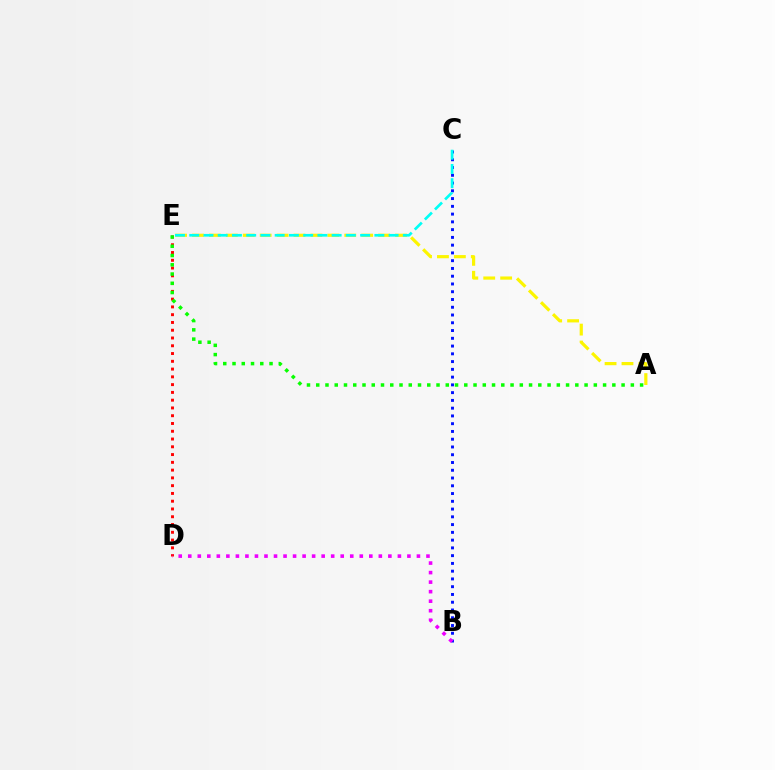{('A', 'E'): [{'color': '#fcf500', 'line_style': 'dashed', 'thickness': 2.3}, {'color': '#08ff00', 'line_style': 'dotted', 'thickness': 2.51}], ('B', 'C'): [{'color': '#0010ff', 'line_style': 'dotted', 'thickness': 2.11}], ('D', 'E'): [{'color': '#ff0000', 'line_style': 'dotted', 'thickness': 2.11}], ('C', 'E'): [{'color': '#00fff6', 'line_style': 'dashed', 'thickness': 1.93}], ('B', 'D'): [{'color': '#ee00ff', 'line_style': 'dotted', 'thickness': 2.59}]}